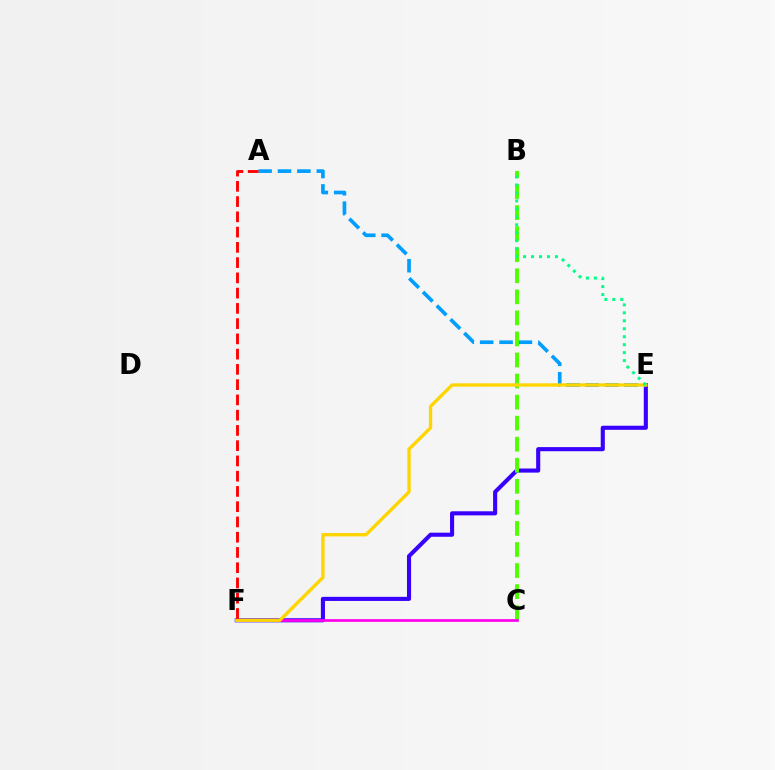{('E', 'F'): [{'color': '#3700ff', 'line_style': 'solid', 'thickness': 2.95}, {'color': '#ffd500', 'line_style': 'solid', 'thickness': 2.4}], ('A', 'E'): [{'color': '#009eff', 'line_style': 'dashed', 'thickness': 2.64}], ('B', 'C'): [{'color': '#4fff00', 'line_style': 'dashed', 'thickness': 2.86}], ('C', 'F'): [{'color': '#ff00ed', 'line_style': 'solid', 'thickness': 1.95}], ('A', 'F'): [{'color': '#ff0000', 'line_style': 'dashed', 'thickness': 2.07}], ('B', 'E'): [{'color': '#00ff86', 'line_style': 'dotted', 'thickness': 2.16}]}